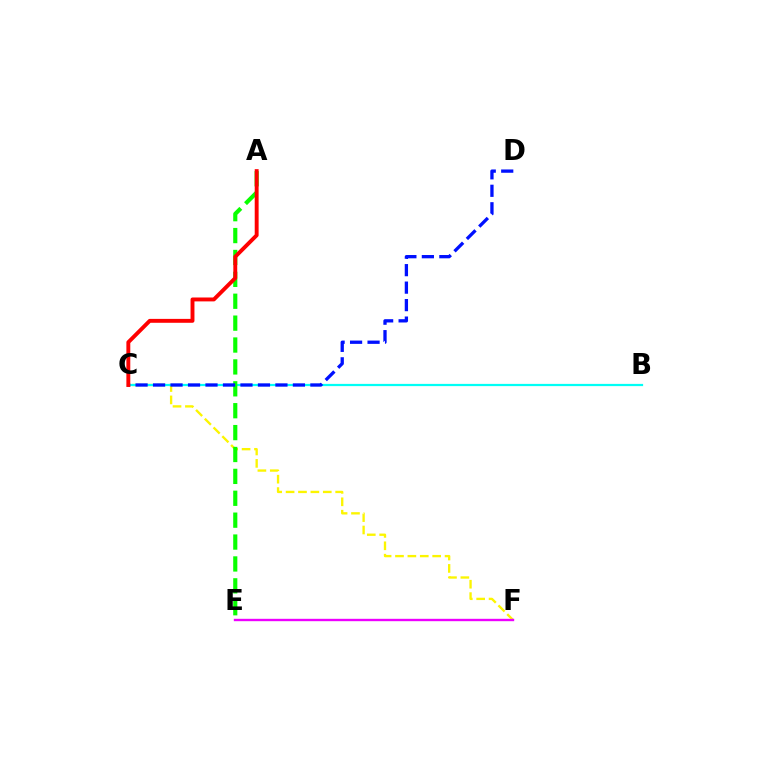{('C', 'F'): [{'color': '#fcf500', 'line_style': 'dashed', 'thickness': 1.68}], ('B', 'C'): [{'color': '#00fff6', 'line_style': 'solid', 'thickness': 1.61}], ('A', 'E'): [{'color': '#08ff00', 'line_style': 'dashed', 'thickness': 2.97}], ('C', 'D'): [{'color': '#0010ff', 'line_style': 'dashed', 'thickness': 2.37}], ('E', 'F'): [{'color': '#ee00ff', 'line_style': 'solid', 'thickness': 1.71}], ('A', 'C'): [{'color': '#ff0000', 'line_style': 'solid', 'thickness': 2.81}]}